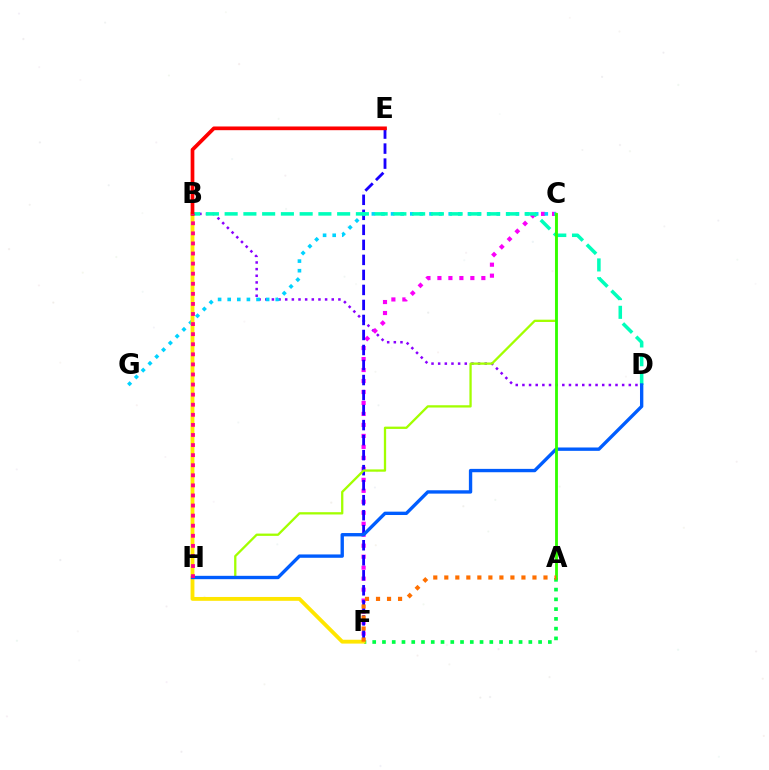{('B', 'D'): [{'color': '#8a00ff', 'line_style': 'dotted', 'thickness': 1.81}, {'color': '#00ffbb', 'line_style': 'dashed', 'thickness': 2.55}], ('C', 'F'): [{'color': '#fa00f9', 'line_style': 'dotted', 'thickness': 2.98}], ('E', 'F'): [{'color': '#1900ff', 'line_style': 'dashed', 'thickness': 2.04}], ('C', 'G'): [{'color': '#00d3ff', 'line_style': 'dotted', 'thickness': 2.61}], ('C', 'H'): [{'color': '#a2ff00', 'line_style': 'solid', 'thickness': 1.65}], ('A', 'F'): [{'color': '#00ff45', 'line_style': 'dotted', 'thickness': 2.65}, {'color': '#ff7000', 'line_style': 'dotted', 'thickness': 2.99}], ('B', 'F'): [{'color': '#ffe600', 'line_style': 'solid', 'thickness': 2.77}], ('D', 'H'): [{'color': '#005dff', 'line_style': 'solid', 'thickness': 2.42}], ('A', 'C'): [{'color': '#31ff00', 'line_style': 'solid', 'thickness': 2.03}], ('B', 'E'): [{'color': '#ff0000', 'line_style': 'solid', 'thickness': 2.67}], ('B', 'H'): [{'color': '#ff0088', 'line_style': 'dotted', 'thickness': 2.74}]}